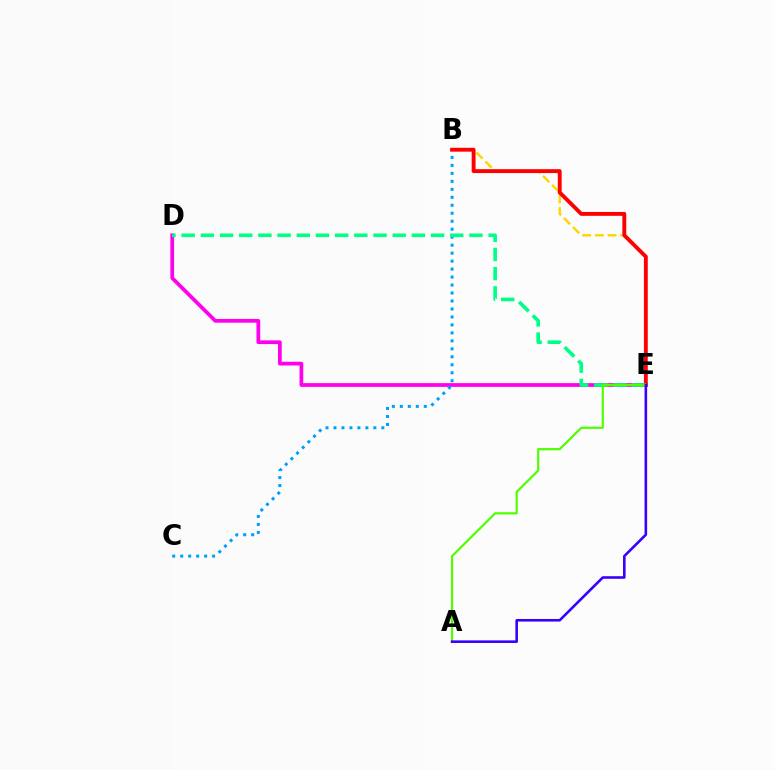{('D', 'E'): [{'color': '#ff00ed', 'line_style': 'solid', 'thickness': 2.69}, {'color': '#00ff86', 'line_style': 'dashed', 'thickness': 2.61}], ('B', 'E'): [{'color': '#ffd500', 'line_style': 'dashed', 'thickness': 1.73}, {'color': '#ff0000', 'line_style': 'solid', 'thickness': 2.79}], ('B', 'C'): [{'color': '#009eff', 'line_style': 'dotted', 'thickness': 2.17}], ('A', 'E'): [{'color': '#4fff00', 'line_style': 'solid', 'thickness': 1.59}, {'color': '#3700ff', 'line_style': 'solid', 'thickness': 1.87}]}